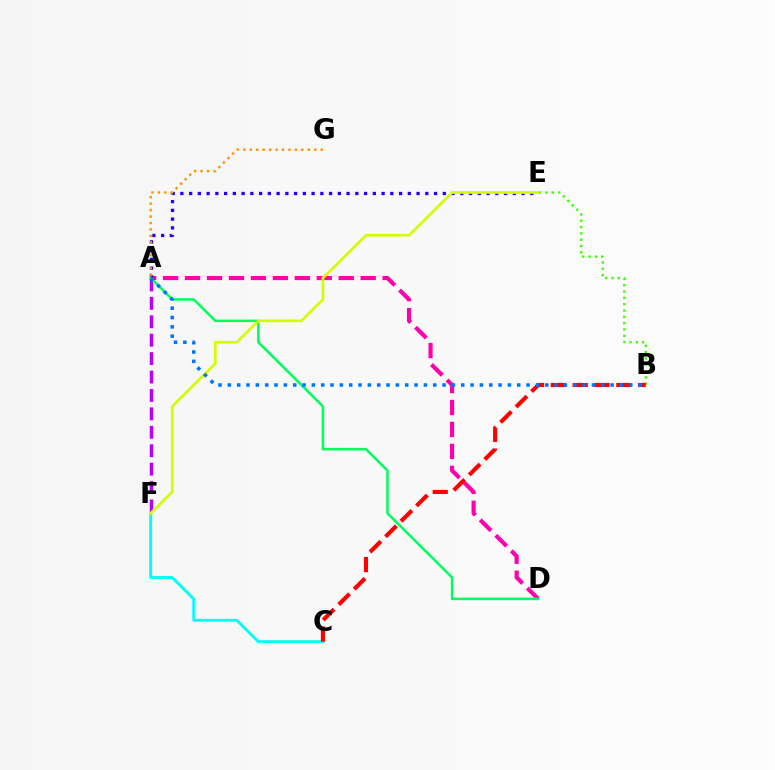{('C', 'F'): [{'color': '#00fff6', 'line_style': 'solid', 'thickness': 2.08}], ('A', 'D'): [{'color': '#ff00ac', 'line_style': 'dashed', 'thickness': 2.98}, {'color': '#00ff5c', 'line_style': 'solid', 'thickness': 1.81}], ('A', 'E'): [{'color': '#2500ff', 'line_style': 'dotted', 'thickness': 2.38}], ('B', 'E'): [{'color': '#3dff00', 'line_style': 'dotted', 'thickness': 1.72}], ('B', 'C'): [{'color': '#ff0000', 'line_style': 'dashed', 'thickness': 2.97}], ('A', 'F'): [{'color': '#b900ff', 'line_style': 'dashed', 'thickness': 2.5}], ('A', 'G'): [{'color': '#ff9400', 'line_style': 'dotted', 'thickness': 1.75}], ('E', 'F'): [{'color': '#d1ff00', 'line_style': 'solid', 'thickness': 1.93}], ('A', 'B'): [{'color': '#0074ff', 'line_style': 'dotted', 'thickness': 2.54}]}